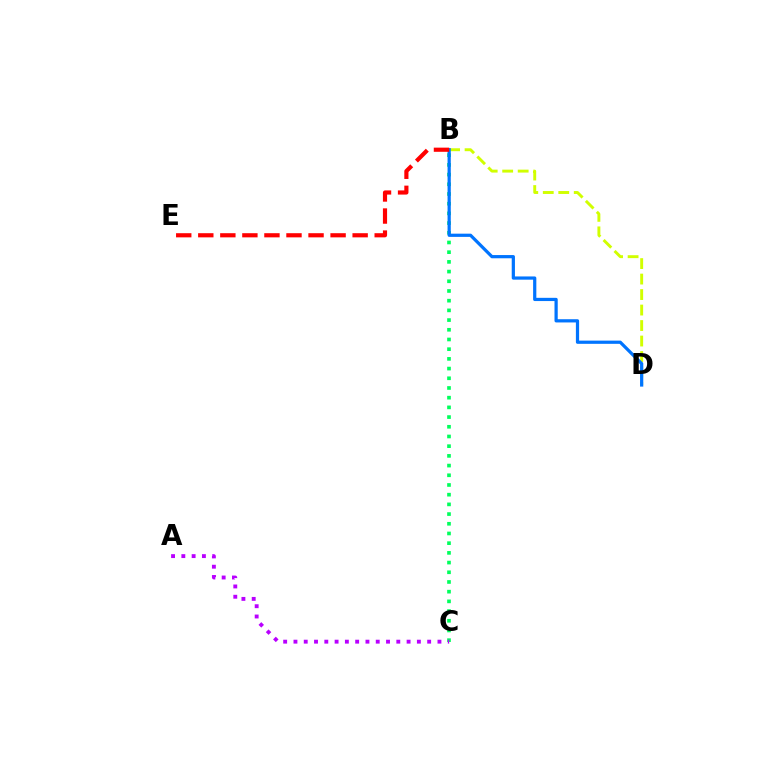{('B', 'D'): [{'color': '#d1ff00', 'line_style': 'dashed', 'thickness': 2.1}, {'color': '#0074ff', 'line_style': 'solid', 'thickness': 2.32}], ('B', 'C'): [{'color': '#00ff5c', 'line_style': 'dotted', 'thickness': 2.64}], ('B', 'E'): [{'color': '#ff0000', 'line_style': 'dashed', 'thickness': 3.0}], ('A', 'C'): [{'color': '#b900ff', 'line_style': 'dotted', 'thickness': 2.79}]}